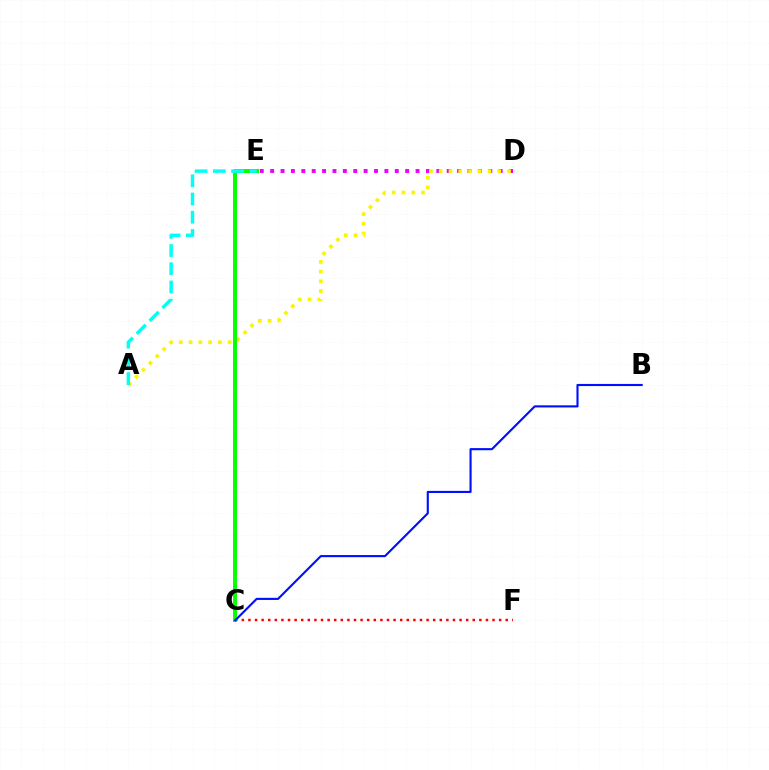{('D', 'E'): [{'color': '#ee00ff', 'line_style': 'dotted', 'thickness': 2.82}], ('A', 'D'): [{'color': '#fcf500', 'line_style': 'dotted', 'thickness': 2.65}], ('C', 'F'): [{'color': '#ff0000', 'line_style': 'dotted', 'thickness': 1.79}], ('C', 'E'): [{'color': '#08ff00', 'line_style': 'solid', 'thickness': 2.85}], ('A', 'E'): [{'color': '#00fff6', 'line_style': 'dashed', 'thickness': 2.48}], ('B', 'C'): [{'color': '#0010ff', 'line_style': 'solid', 'thickness': 1.53}]}